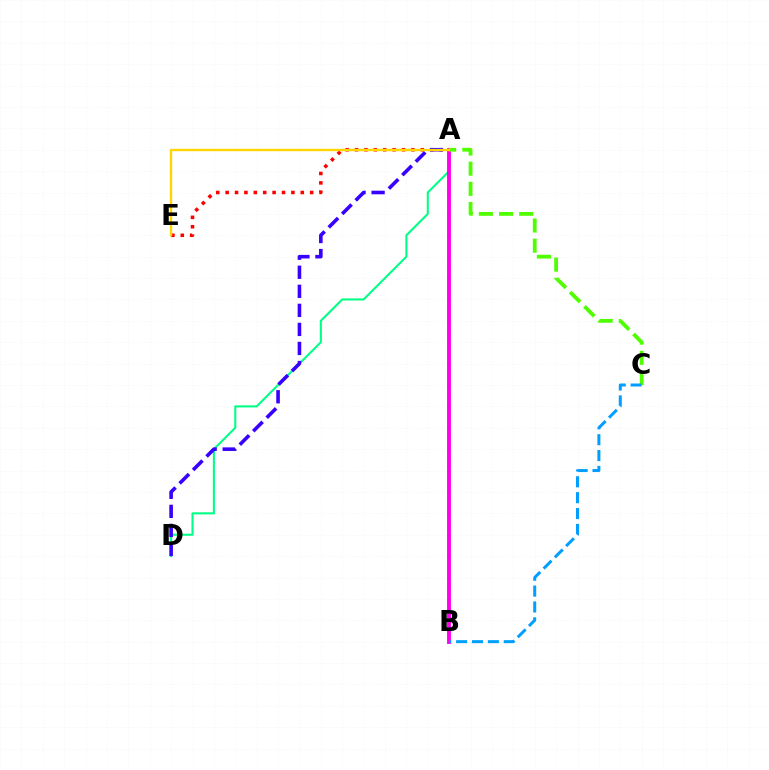{('A', 'D'): [{'color': '#00ff86', 'line_style': 'solid', 'thickness': 1.5}, {'color': '#3700ff', 'line_style': 'dashed', 'thickness': 2.59}], ('A', 'B'): [{'color': '#ff00ed', 'line_style': 'solid', 'thickness': 2.8}], ('A', 'E'): [{'color': '#ff0000', 'line_style': 'dotted', 'thickness': 2.55}, {'color': '#ffd500', 'line_style': 'solid', 'thickness': 1.71}], ('A', 'C'): [{'color': '#4fff00', 'line_style': 'dashed', 'thickness': 2.74}], ('B', 'C'): [{'color': '#009eff', 'line_style': 'dashed', 'thickness': 2.16}]}